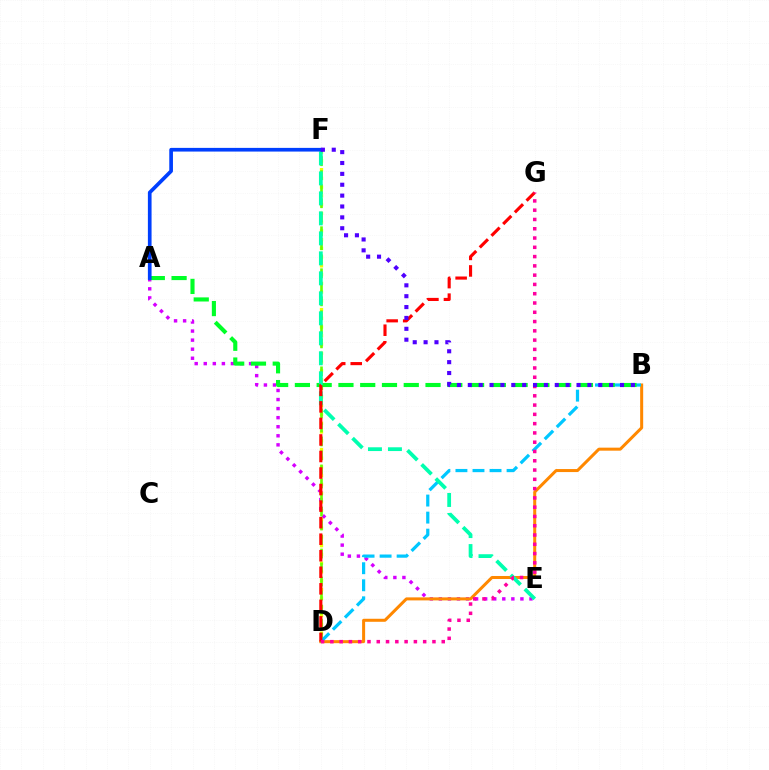{('D', 'F'): [{'color': '#eeff00', 'line_style': 'dotted', 'thickness': 2.38}, {'color': '#66ff00', 'line_style': 'dashed', 'thickness': 1.9}], ('A', 'E'): [{'color': '#d600ff', 'line_style': 'dotted', 'thickness': 2.46}], ('B', 'D'): [{'color': '#ff8800', 'line_style': 'solid', 'thickness': 2.18}, {'color': '#00c7ff', 'line_style': 'dashed', 'thickness': 2.32}], ('A', 'B'): [{'color': '#00ff27', 'line_style': 'dashed', 'thickness': 2.96}], ('E', 'F'): [{'color': '#00ffaf', 'line_style': 'dashed', 'thickness': 2.72}], ('D', 'G'): [{'color': '#ff0000', 'line_style': 'dashed', 'thickness': 2.25}, {'color': '#ff00a0', 'line_style': 'dotted', 'thickness': 2.52}], ('A', 'F'): [{'color': '#003fff', 'line_style': 'solid', 'thickness': 2.65}], ('B', 'F'): [{'color': '#4f00ff', 'line_style': 'dotted', 'thickness': 2.95}]}